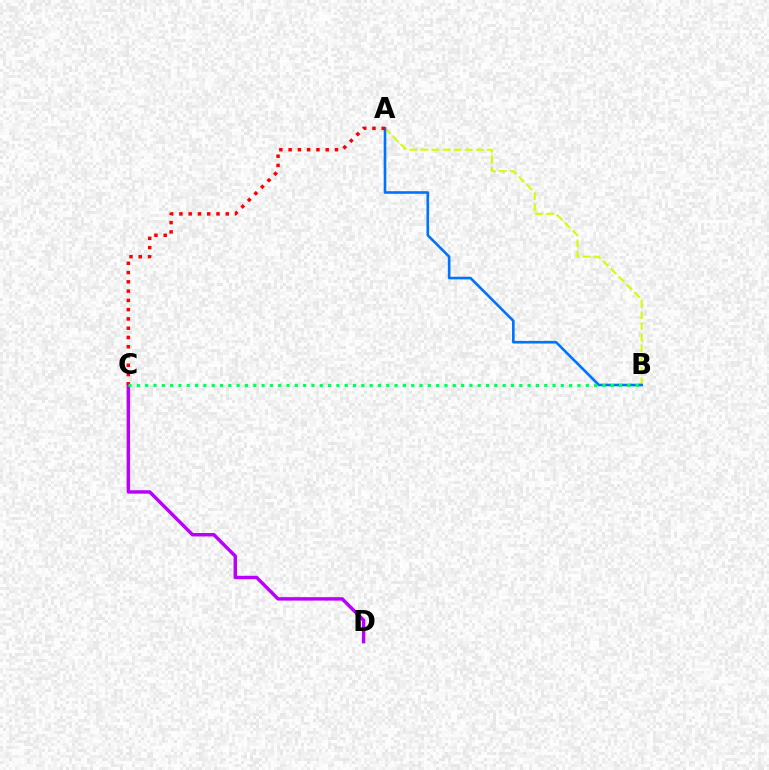{('A', 'B'): [{'color': '#d1ff00', 'line_style': 'dashed', 'thickness': 1.51}, {'color': '#0074ff', 'line_style': 'solid', 'thickness': 1.89}], ('C', 'D'): [{'color': '#b900ff', 'line_style': 'solid', 'thickness': 2.47}], ('A', 'C'): [{'color': '#ff0000', 'line_style': 'dotted', 'thickness': 2.52}], ('B', 'C'): [{'color': '#00ff5c', 'line_style': 'dotted', 'thickness': 2.26}]}